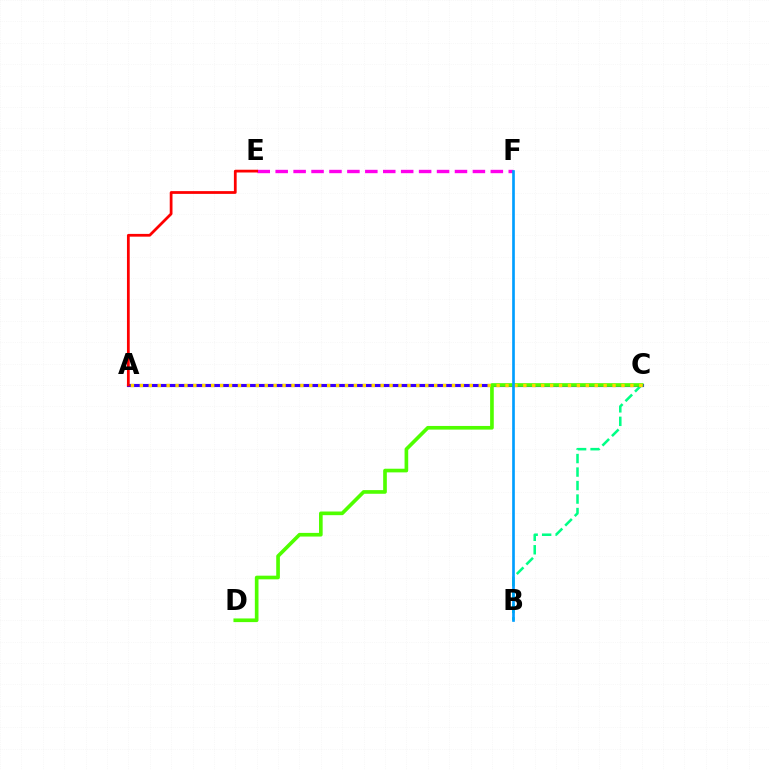{('E', 'F'): [{'color': '#ff00ed', 'line_style': 'dashed', 'thickness': 2.44}], ('B', 'C'): [{'color': '#00ff86', 'line_style': 'dashed', 'thickness': 1.83}], ('A', 'C'): [{'color': '#3700ff', 'line_style': 'solid', 'thickness': 2.24}, {'color': '#ffd500', 'line_style': 'dotted', 'thickness': 2.42}], ('C', 'D'): [{'color': '#4fff00', 'line_style': 'solid', 'thickness': 2.63}], ('B', 'F'): [{'color': '#009eff', 'line_style': 'solid', 'thickness': 1.93}], ('A', 'E'): [{'color': '#ff0000', 'line_style': 'solid', 'thickness': 1.99}]}